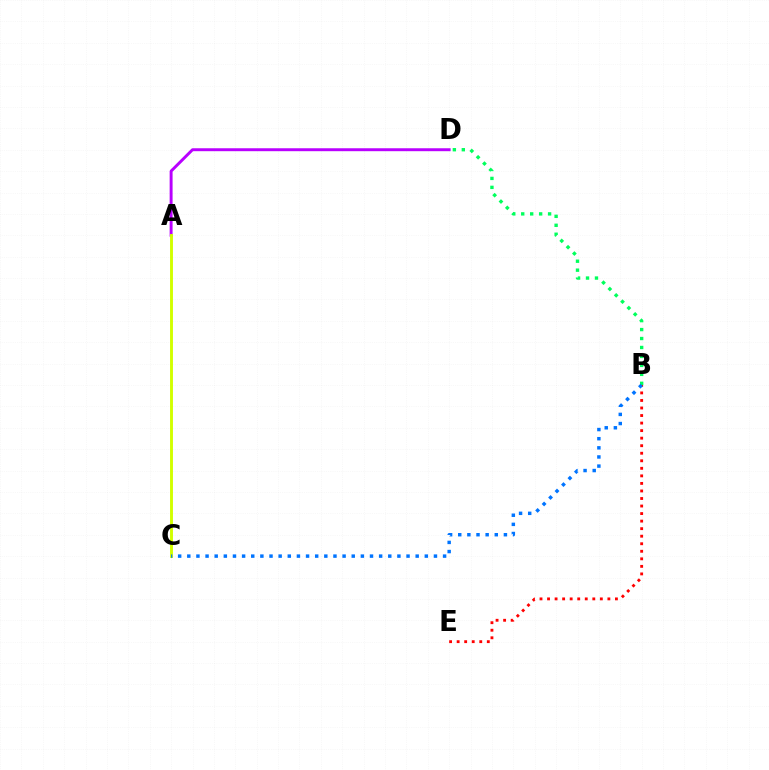{('A', 'D'): [{'color': '#b900ff', 'line_style': 'solid', 'thickness': 2.12}], ('B', 'D'): [{'color': '#00ff5c', 'line_style': 'dotted', 'thickness': 2.43}], ('A', 'C'): [{'color': '#d1ff00', 'line_style': 'solid', 'thickness': 2.1}], ('B', 'E'): [{'color': '#ff0000', 'line_style': 'dotted', 'thickness': 2.05}], ('B', 'C'): [{'color': '#0074ff', 'line_style': 'dotted', 'thickness': 2.48}]}